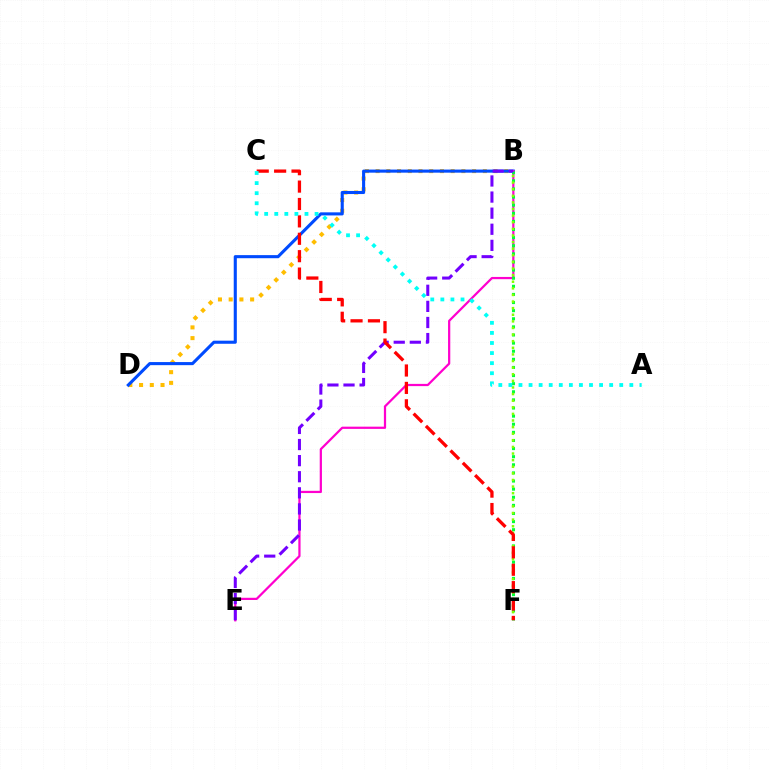{('B', 'D'): [{'color': '#ffbd00', 'line_style': 'dotted', 'thickness': 2.91}, {'color': '#004bff', 'line_style': 'solid', 'thickness': 2.23}], ('B', 'E'): [{'color': '#ff00cf', 'line_style': 'solid', 'thickness': 1.61}, {'color': '#7200ff', 'line_style': 'dashed', 'thickness': 2.19}], ('B', 'F'): [{'color': '#00ff39', 'line_style': 'dotted', 'thickness': 2.2}, {'color': '#84ff00', 'line_style': 'dotted', 'thickness': 1.8}], ('C', 'F'): [{'color': '#ff0000', 'line_style': 'dashed', 'thickness': 2.36}], ('A', 'C'): [{'color': '#00fff6', 'line_style': 'dotted', 'thickness': 2.74}]}